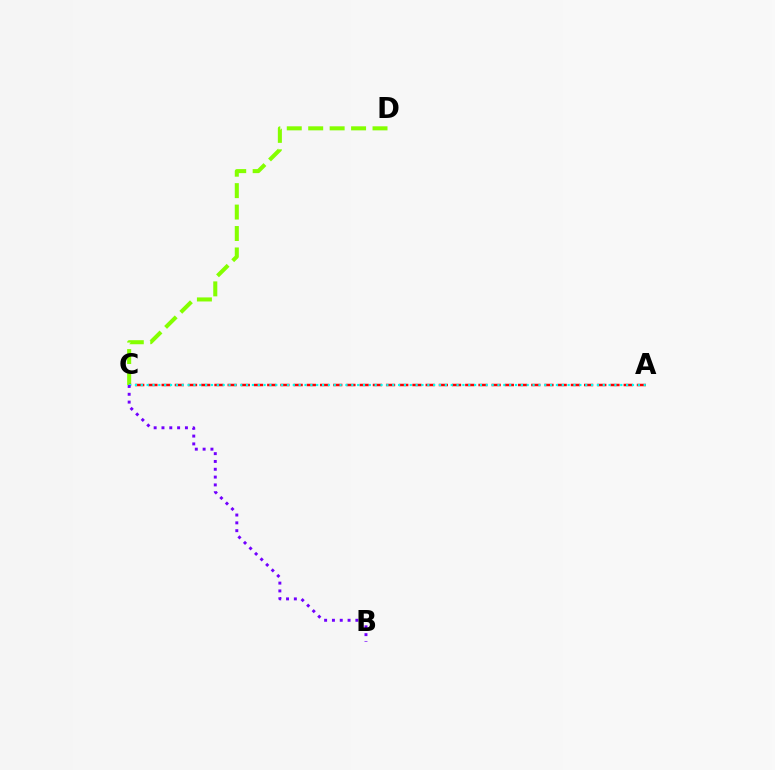{('C', 'D'): [{'color': '#84ff00', 'line_style': 'dashed', 'thickness': 2.91}], ('A', 'C'): [{'color': '#ff0000', 'line_style': 'dashed', 'thickness': 1.79}, {'color': '#00fff6', 'line_style': 'dotted', 'thickness': 1.59}], ('B', 'C'): [{'color': '#7200ff', 'line_style': 'dotted', 'thickness': 2.12}]}